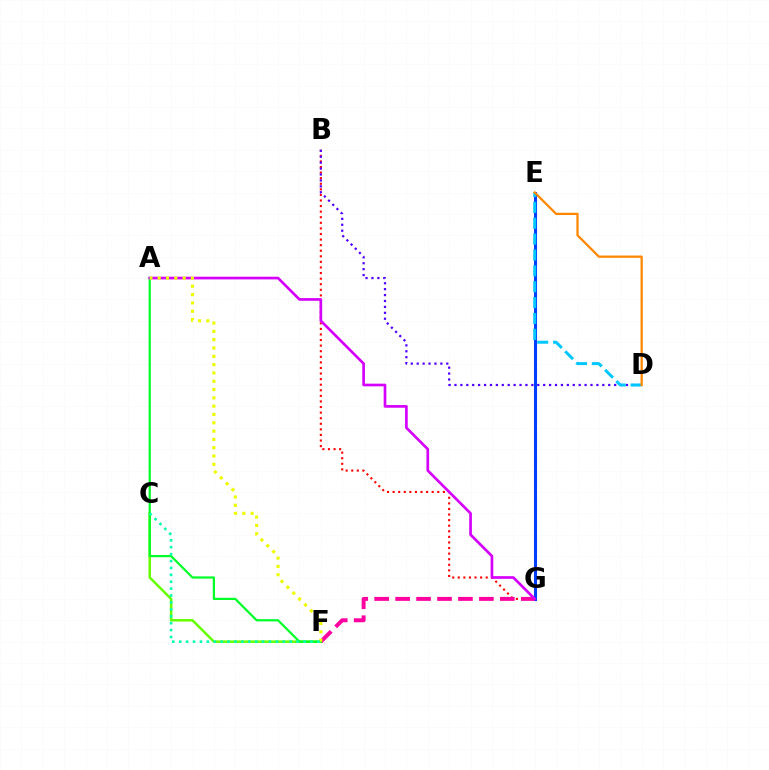{('B', 'G'): [{'color': '#ff0000', 'line_style': 'dotted', 'thickness': 1.52}], ('E', 'G'): [{'color': '#003fff', 'line_style': 'solid', 'thickness': 2.2}], ('C', 'F'): [{'color': '#66ff00', 'line_style': 'solid', 'thickness': 1.81}, {'color': '#00ffaf', 'line_style': 'dotted', 'thickness': 1.88}], ('B', 'D'): [{'color': '#4f00ff', 'line_style': 'dotted', 'thickness': 1.61}], ('F', 'G'): [{'color': '#ff00a0', 'line_style': 'dashed', 'thickness': 2.85}], ('D', 'E'): [{'color': '#00c7ff', 'line_style': 'dashed', 'thickness': 2.16}, {'color': '#ff8800', 'line_style': 'solid', 'thickness': 1.64}], ('A', 'F'): [{'color': '#00ff27', 'line_style': 'solid', 'thickness': 1.6}, {'color': '#eeff00', 'line_style': 'dotted', 'thickness': 2.26}], ('A', 'G'): [{'color': '#d600ff', 'line_style': 'solid', 'thickness': 1.93}]}